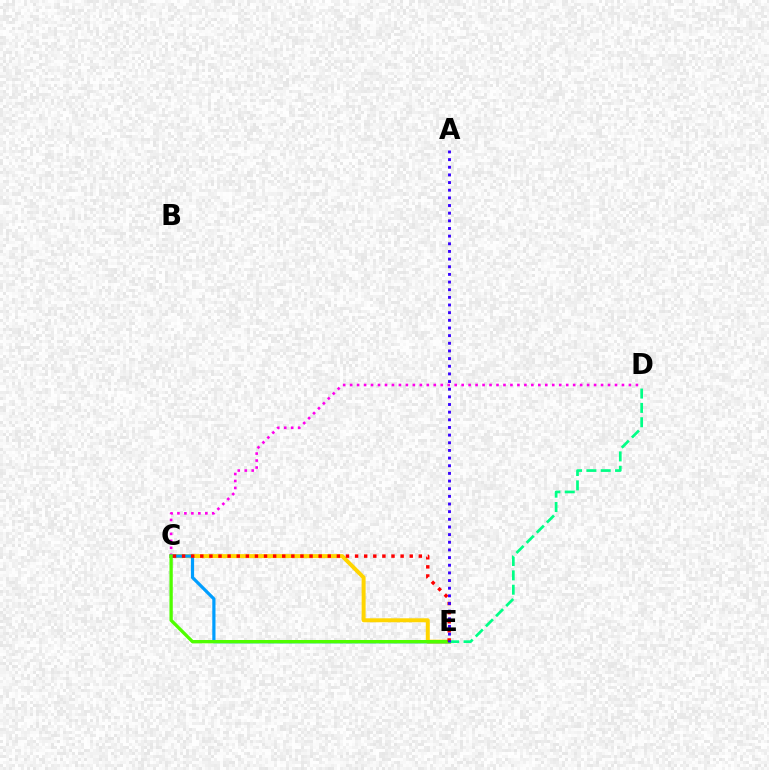{('C', 'E'): [{'color': '#ffd500', 'line_style': 'solid', 'thickness': 2.86}, {'color': '#009eff', 'line_style': 'solid', 'thickness': 2.31}, {'color': '#4fff00', 'line_style': 'solid', 'thickness': 2.39}, {'color': '#ff0000', 'line_style': 'dotted', 'thickness': 2.47}], ('C', 'D'): [{'color': '#ff00ed', 'line_style': 'dotted', 'thickness': 1.89}], ('D', 'E'): [{'color': '#00ff86', 'line_style': 'dashed', 'thickness': 1.95}], ('A', 'E'): [{'color': '#3700ff', 'line_style': 'dotted', 'thickness': 2.08}]}